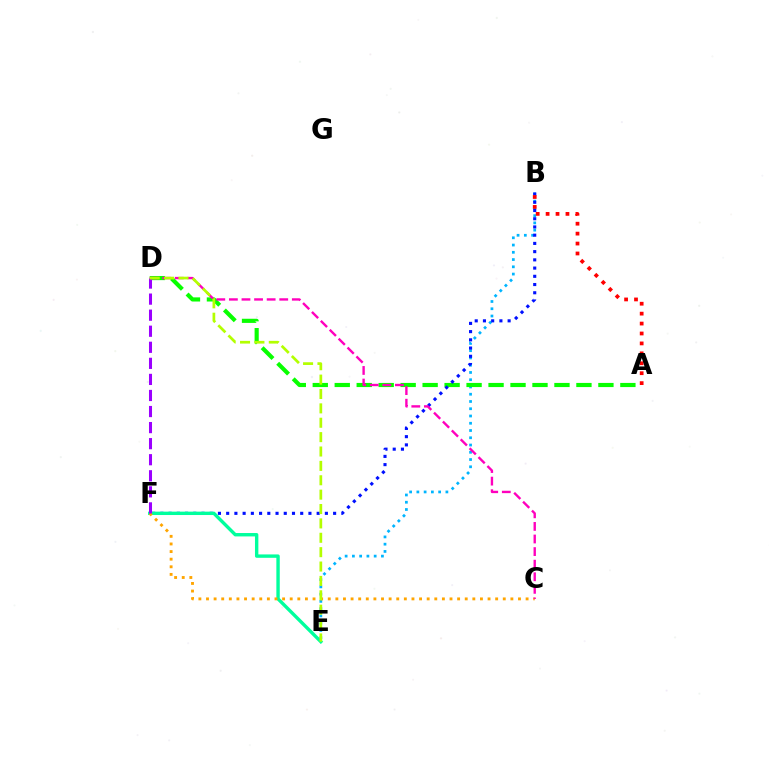{('B', 'E'): [{'color': '#00b5ff', 'line_style': 'dotted', 'thickness': 1.97}], ('A', 'D'): [{'color': '#08ff00', 'line_style': 'dashed', 'thickness': 2.98}], ('B', 'F'): [{'color': '#0010ff', 'line_style': 'dotted', 'thickness': 2.24}], ('E', 'F'): [{'color': '#00ff9d', 'line_style': 'solid', 'thickness': 2.44}], ('A', 'B'): [{'color': '#ff0000', 'line_style': 'dotted', 'thickness': 2.7}], ('C', 'F'): [{'color': '#ffa500', 'line_style': 'dotted', 'thickness': 2.07}], ('D', 'F'): [{'color': '#9b00ff', 'line_style': 'dashed', 'thickness': 2.18}], ('C', 'D'): [{'color': '#ff00bd', 'line_style': 'dashed', 'thickness': 1.71}], ('D', 'E'): [{'color': '#b3ff00', 'line_style': 'dashed', 'thickness': 1.95}]}